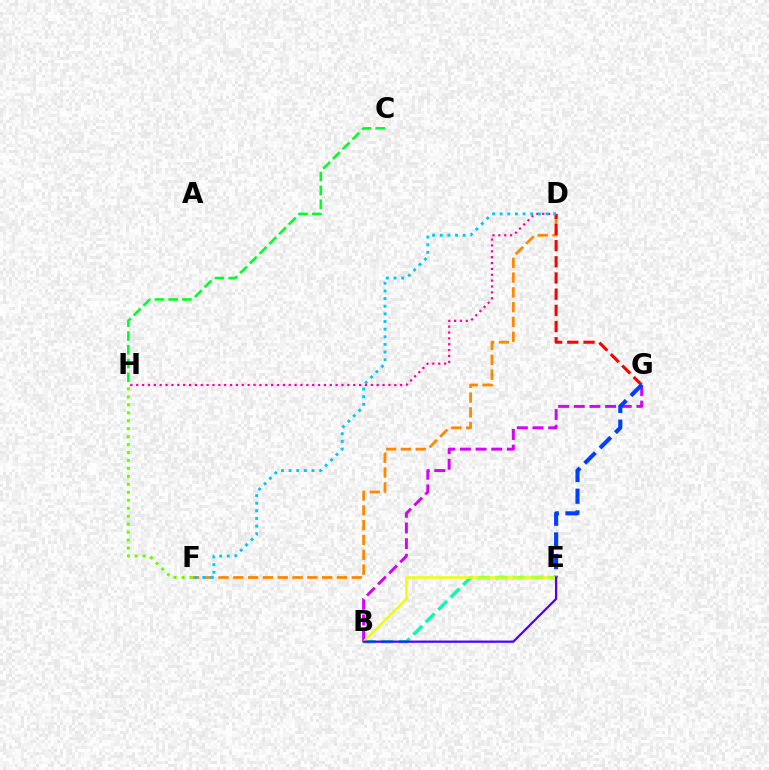{('D', 'F'): [{'color': '#ff8800', 'line_style': 'dashed', 'thickness': 2.01}, {'color': '#00c7ff', 'line_style': 'dotted', 'thickness': 2.08}], ('D', 'G'): [{'color': '#ff0000', 'line_style': 'dashed', 'thickness': 2.2}], ('B', 'E'): [{'color': '#00ffaf', 'line_style': 'dashed', 'thickness': 2.39}, {'color': '#eeff00', 'line_style': 'solid', 'thickness': 1.79}, {'color': '#4f00ff', 'line_style': 'solid', 'thickness': 1.6}], ('D', 'H'): [{'color': '#ff00a0', 'line_style': 'dotted', 'thickness': 1.59}], ('B', 'G'): [{'color': '#d600ff', 'line_style': 'dashed', 'thickness': 2.13}], ('E', 'G'): [{'color': '#003fff', 'line_style': 'dashed', 'thickness': 2.95}], ('F', 'H'): [{'color': '#66ff00', 'line_style': 'dotted', 'thickness': 2.16}], ('C', 'H'): [{'color': '#00ff27', 'line_style': 'dashed', 'thickness': 1.87}]}